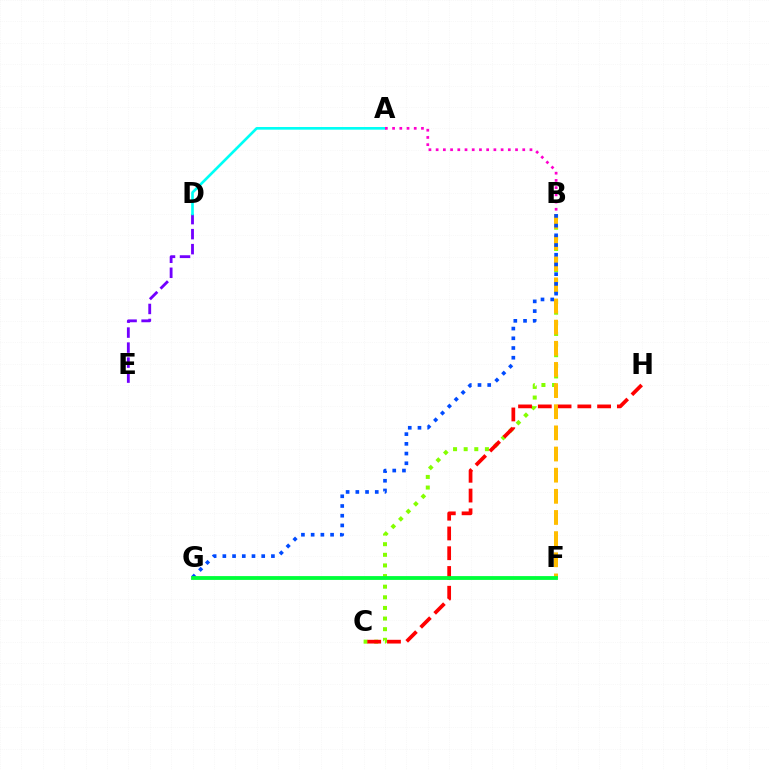{('D', 'E'): [{'color': '#7200ff', 'line_style': 'dashed', 'thickness': 2.04}], ('B', 'C'): [{'color': '#84ff00', 'line_style': 'dotted', 'thickness': 2.89}], ('A', 'D'): [{'color': '#00fff6', 'line_style': 'solid', 'thickness': 1.92}], ('C', 'H'): [{'color': '#ff0000', 'line_style': 'dashed', 'thickness': 2.69}], ('B', 'F'): [{'color': '#ffbd00', 'line_style': 'dashed', 'thickness': 2.87}], ('B', 'G'): [{'color': '#004bff', 'line_style': 'dotted', 'thickness': 2.64}], ('F', 'G'): [{'color': '#00ff39', 'line_style': 'solid', 'thickness': 2.74}], ('A', 'B'): [{'color': '#ff00cf', 'line_style': 'dotted', 'thickness': 1.96}]}